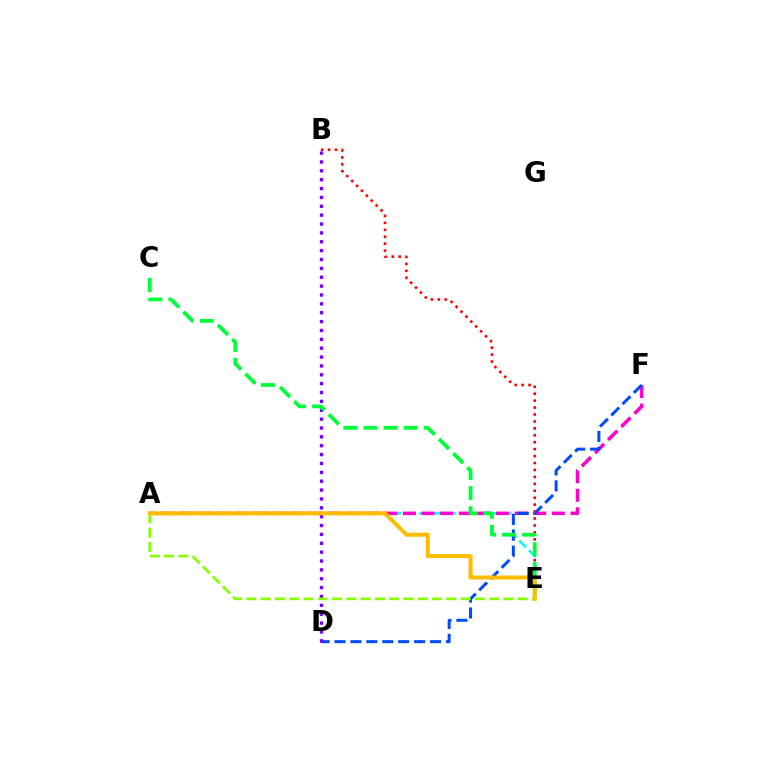{('A', 'E'): [{'color': '#00fff6', 'line_style': 'dashed', 'thickness': 1.87}, {'color': '#84ff00', 'line_style': 'dashed', 'thickness': 1.94}, {'color': '#ffbd00', 'line_style': 'solid', 'thickness': 2.91}], ('A', 'F'): [{'color': '#ff00cf', 'line_style': 'dashed', 'thickness': 2.53}], ('D', 'F'): [{'color': '#004bff', 'line_style': 'dashed', 'thickness': 2.16}], ('B', 'E'): [{'color': '#ff0000', 'line_style': 'dotted', 'thickness': 1.88}], ('B', 'D'): [{'color': '#7200ff', 'line_style': 'dotted', 'thickness': 2.41}], ('C', 'E'): [{'color': '#00ff39', 'line_style': 'dashed', 'thickness': 2.72}]}